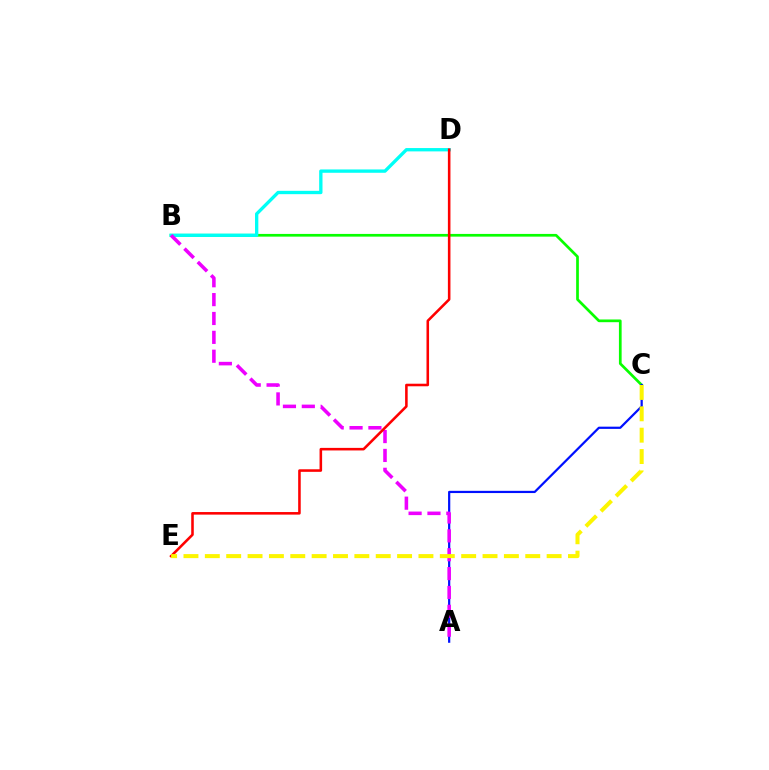{('B', 'C'): [{'color': '#08ff00', 'line_style': 'solid', 'thickness': 1.95}], ('A', 'C'): [{'color': '#0010ff', 'line_style': 'solid', 'thickness': 1.6}], ('B', 'D'): [{'color': '#00fff6', 'line_style': 'solid', 'thickness': 2.4}], ('A', 'B'): [{'color': '#ee00ff', 'line_style': 'dashed', 'thickness': 2.56}], ('D', 'E'): [{'color': '#ff0000', 'line_style': 'solid', 'thickness': 1.85}], ('C', 'E'): [{'color': '#fcf500', 'line_style': 'dashed', 'thickness': 2.9}]}